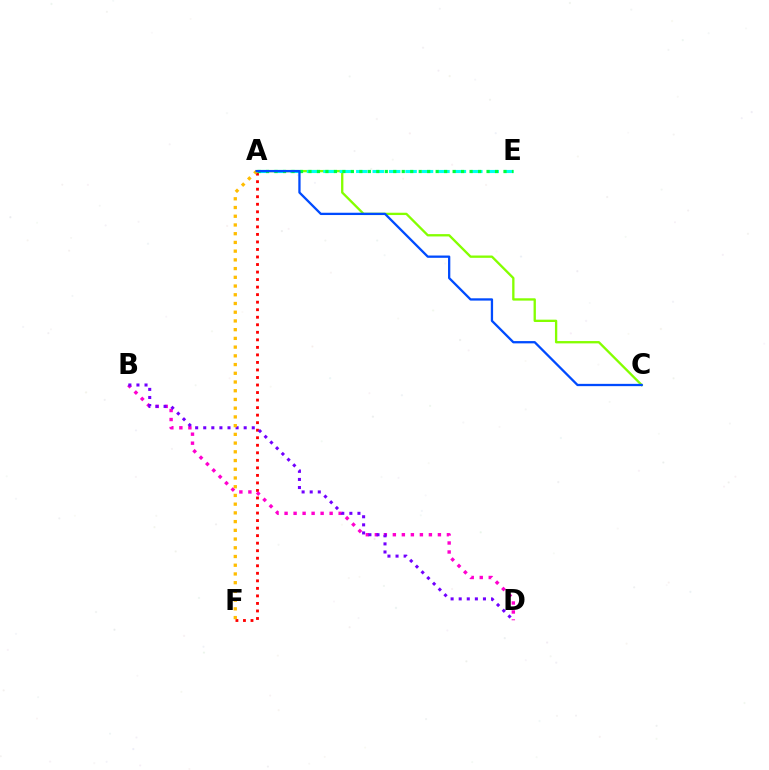{('A', 'C'): [{'color': '#84ff00', 'line_style': 'solid', 'thickness': 1.67}, {'color': '#004bff', 'line_style': 'solid', 'thickness': 1.65}], ('A', 'F'): [{'color': '#ff0000', 'line_style': 'dotted', 'thickness': 2.05}, {'color': '#ffbd00', 'line_style': 'dotted', 'thickness': 2.37}], ('B', 'D'): [{'color': '#ff00cf', 'line_style': 'dotted', 'thickness': 2.45}, {'color': '#7200ff', 'line_style': 'dotted', 'thickness': 2.2}], ('A', 'E'): [{'color': '#00fff6', 'line_style': 'dashed', 'thickness': 2.23}, {'color': '#00ff39', 'line_style': 'dotted', 'thickness': 2.3}]}